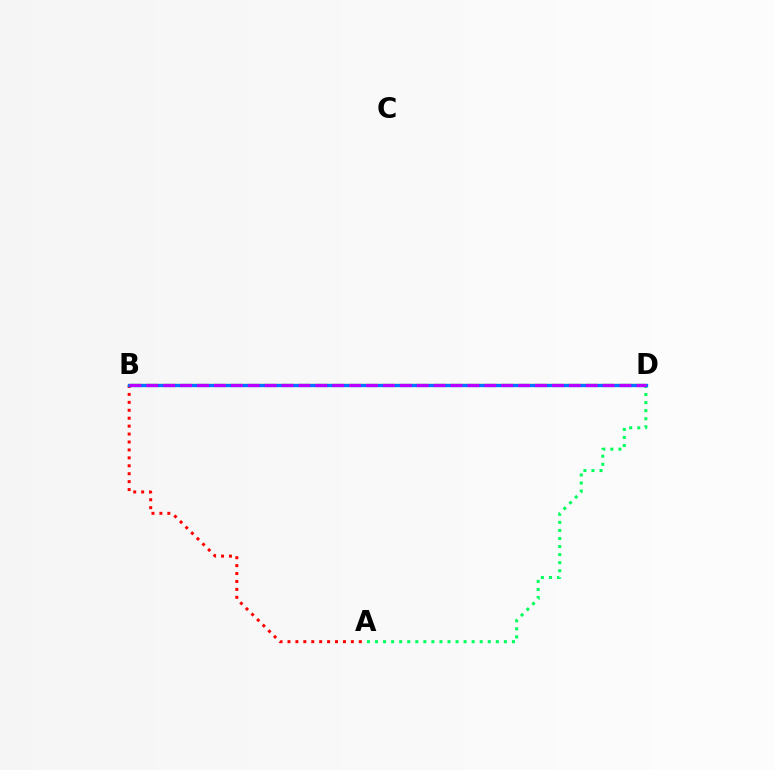{('A', 'D'): [{'color': '#00ff5c', 'line_style': 'dotted', 'thickness': 2.19}], ('A', 'B'): [{'color': '#ff0000', 'line_style': 'dotted', 'thickness': 2.15}], ('B', 'D'): [{'color': '#d1ff00', 'line_style': 'solid', 'thickness': 1.65}, {'color': '#0074ff', 'line_style': 'solid', 'thickness': 2.39}, {'color': '#b900ff', 'line_style': 'dashed', 'thickness': 2.3}]}